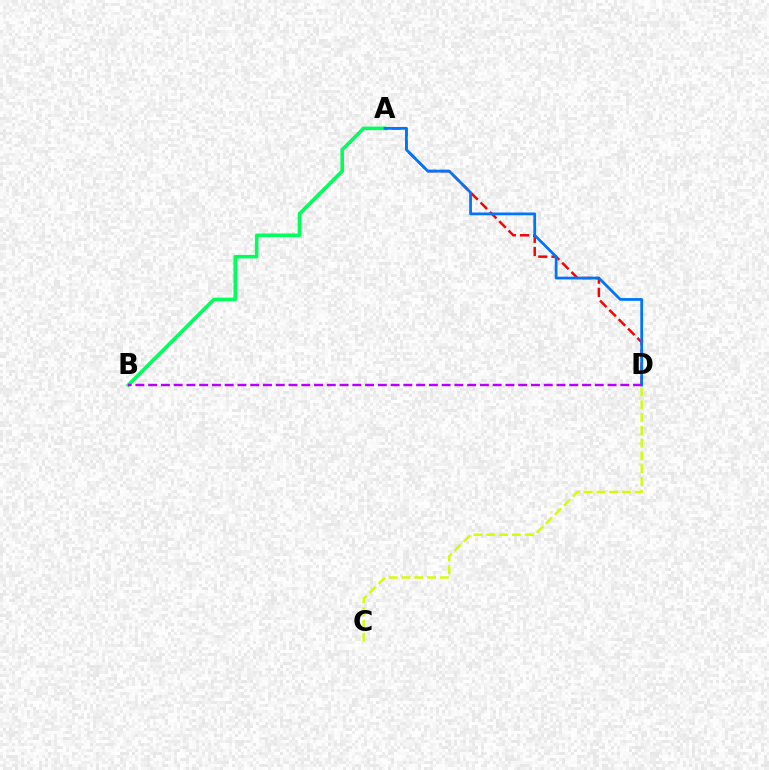{('C', 'D'): [{'color': '#d1ff00', 'line_style': 'dashed', 'thickness': 1.74}], ('A', 'B'): [{'color': '#00ff5c', 'line_style': 'solid', 'thickness': 2.56}], ('A', 'D'): [{'color': '#ff0000', 'line_style': 'dashed', 'thickness': 1.8}, {'color': '#0074ff', 'line_style': 'solid', 'thickness': 1.99}], ('B', 'D'): [{'color': '#b900ff', 'line_style': 'dashed', 'thickness': 1.73}]}